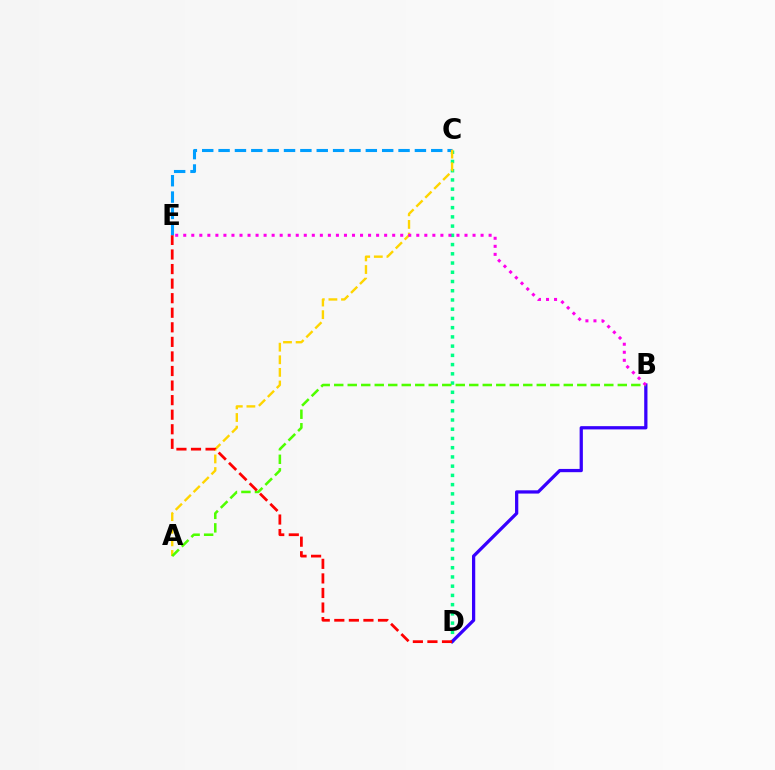{('C', 'D'): [{'color': '#00ff86', 'line_style': 'dotted', 'thickness': 2.51}], ('B', 'D'): [{'color': '#3700ff', 'line_style': 'solid', 'thickness': 2.34}], ('C', 'E'): [{'color': '#009eff', 'line_style': 'dashed', 'thickness': 2.22}], ('A', 'C'): [{'color': '#ffd500', 'line_style': 'dashed', 'thickness': 1.71}], ('A', 'B'): [{'color': '#4fff00', 'line_style': 'dashed', 'thickness': 1.83}], ('D', 'E'): [{'color': '#ff0000', 'line_style': 'dashed', 'thickness': 1.98}], ('B', 'E'): [{'color': '#ff00ed', 'line_style': 'dotted', 'thickness': 2.18}]}